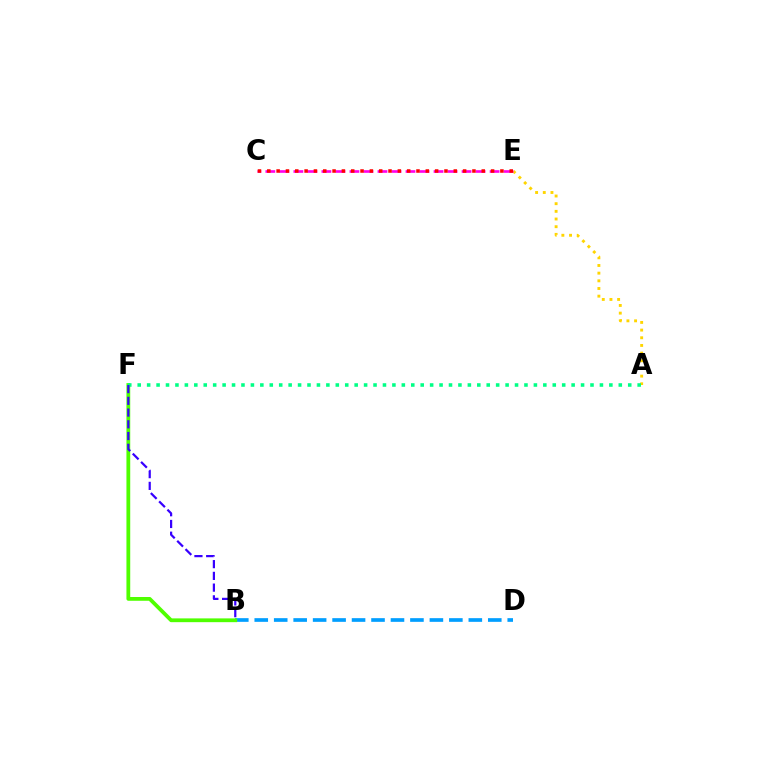{('B', 'D'): [{'color': '#009eff', 'line_style': 'dashed', 'thickness': 2.64}], ('B', 'F'): [{'color': '#4fff00', 'line_style': 'solid', 'thickness': 2.72}, {'color': '#3700ff', 'line_style': 'dashed', 'thickness': 1.59}], ('A', 'E'): [{'color': '#ffd500', 'line_style': 'dotted', 'thickness': 2.08}], ('A', 'F'): [{'color': '#00ff86', 'line_style': 'dotted', 'thickness': 2.56}], ('C', 'E'): [{'color': '#ff00ed', 'line_style': 'dashed', 'thickness': 1.9}, {'color': '#ff0000', 'line_style': 'dotted', 'thickness': 2.53}]}